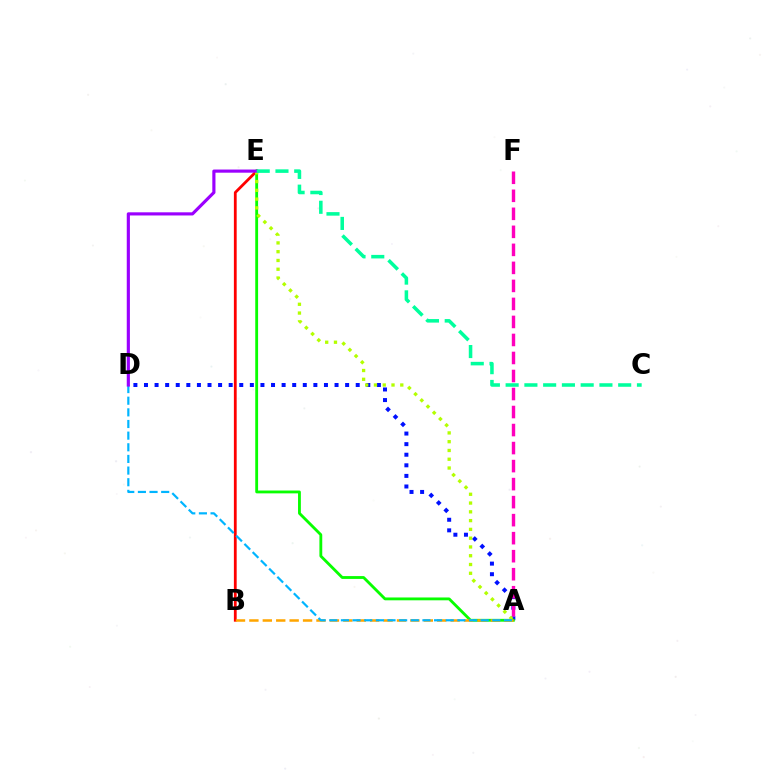{('A', 'D'): [{'color': '#0010ff', 'line_style': 'dotted', 'thickness': 2.88}, {'color': '#00b5ff', 'line_style': 'dashed', 'thickness': 1.58}], ('B', 'E'): [{'color': '#ff0000', 'line_style': 'solid', 'thickness': 2.01}], ('A', 'E'): [{'color': '#08ff00', 'line_style': 'solid', 'thickness': 2.04}, {'color': '#b3ff00', 'line_style': 'dotted', 'thickness': 2.39}], ('A', 'F'): [{'color': '#ff00bd', 'line_style': 'dashed', 'thickness': 2.45}], ('A', 'B'): [{'color': '#ffa500', 'line_style': 'dashed', 'thickness': 1.82}], ('D', 'E'): [{'color': '#9b00ff', 'line_style': 'solid', 'thickness': 2.27}], ('C', 'E'): [{'color': '#00ff9d', 'line_style': 'dashed', 'thickness': 2.55}]}